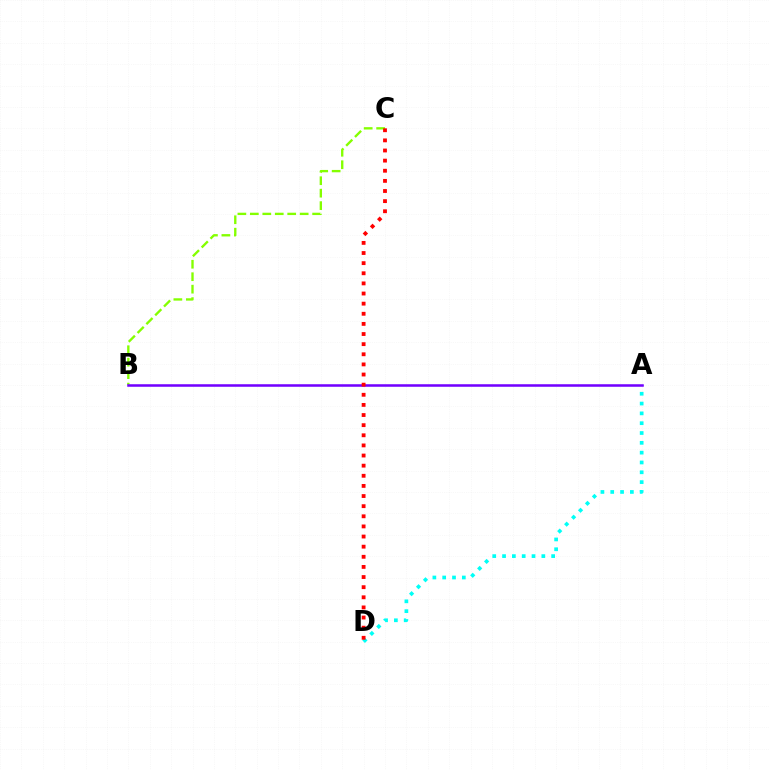{('B', 'C'): [{'color': '#84ff00', 'line_style': 'dashed', 'thickness': 1.69}], ('A', 'D'): [{'color': '#00fff6', 'line_style': 'dotted', 'thickness': 2.67}], ('A', 'B'): [{'color': '#7200ff', 'line_style': 'solid', 'thickness': 1.82}], ('C', 'D'): [{'color': '#ff0000', 'line_style': 'dotted', 'thickness': 2.75}]}